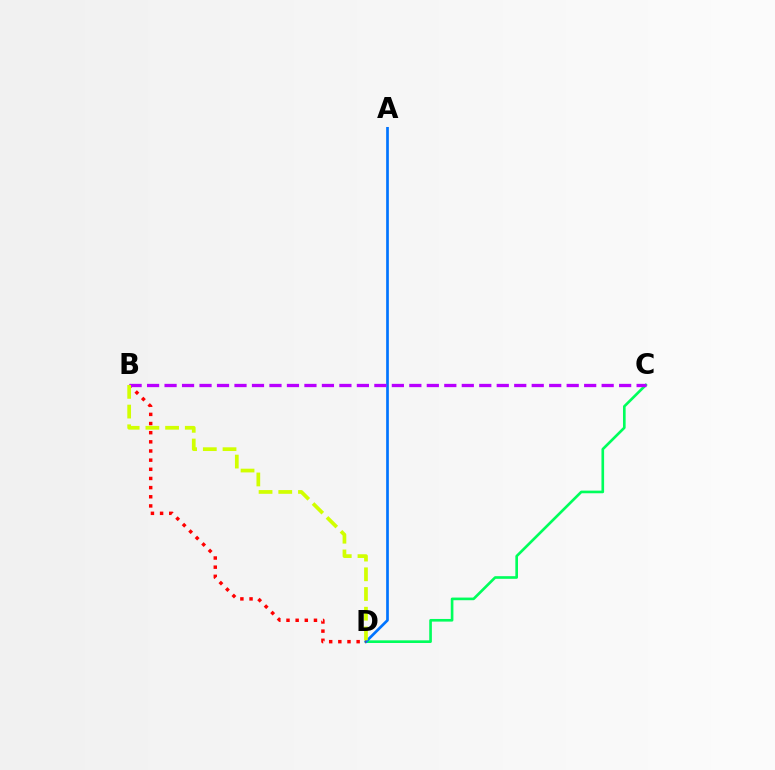{('C', 'D'): [{'color': '#00ff5c', 'line_style': 'solid', 'thickness': 1.9}], ('A', 'D'): [{'color': '#0074ff', 'line_style': 'solid', 'thickness': 1.94}], ('B', 'D'): [{'color': '#ff0000', 'line_style': 'dotted', 'thickness': 2.49}, {'color': '#d1ff00', 'line_style': 'dashed', 'thickness': 2.68}], ('B', 'C'): [{'color': '#b900ff', 'line_style': 'dashed', 'thickness': 2.38}]}